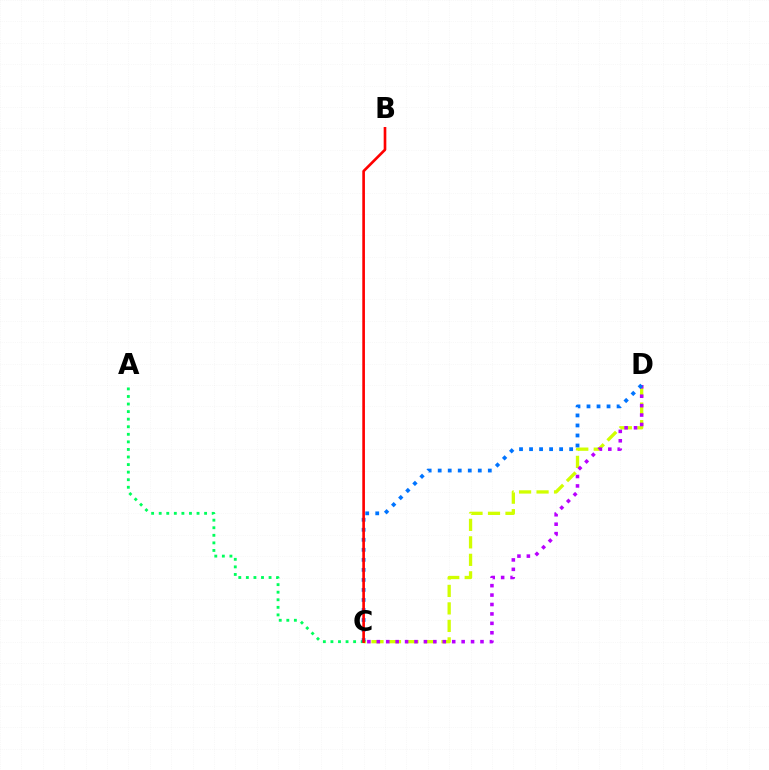{('C', 'D'): [{'color': '#d1ff00', 'line_style': 'dashed', 'thickness': 2.38}, {'color': '#b900ff', 'line_style': 'dotted', 'thickness': 2.56}, {'color': '#0074ff', 'line_style': 'dotted', 'thickness': 2.72}], ('A', 'C'): [{'color': '#00ff5c', 'line_style': 'dotted', 'thickness': 2.06}], ('B', 'C'): [{'color': '#ff0000', 'line_style': 'solid', 'thickness': 1.91}]}